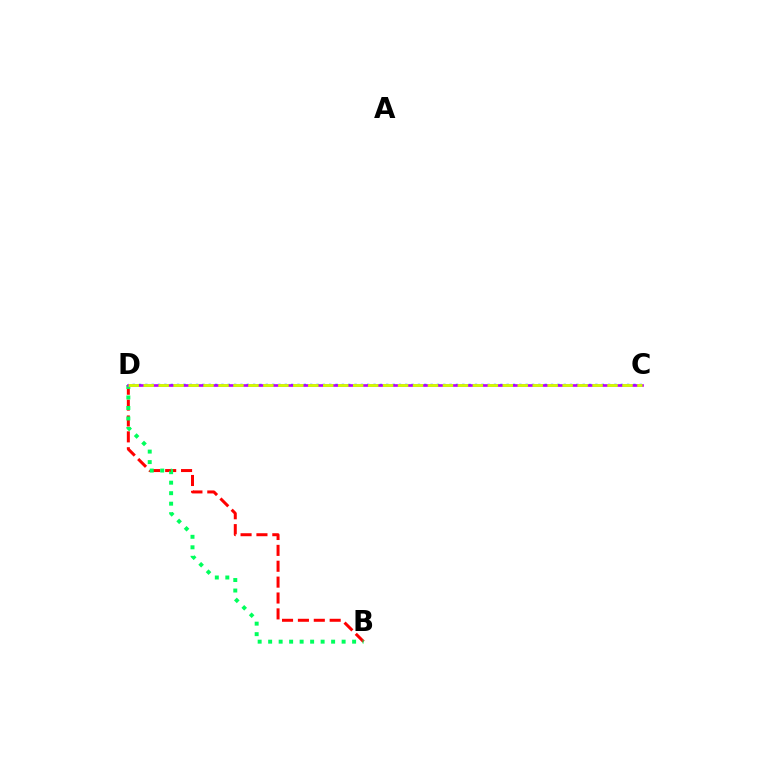{('C', 'D'): [{'color': '#0074ff', 'line_style': 'dotted', 'thickness': 1.72}, {'color': '#b900ff', 'line_style': 'solid', 'thickness': 1.91}, {'color': '#d1ff00', 'line_style': 'dashed', 'thickness': 2.03}], ('B', 'D'): [{'color': '#ff0000', 'line_style': 'dashed', 'thickness': 2.16}, {'color': '#00ff5c', 'line_style': 'dotted', 'thickness': 2.85}]}